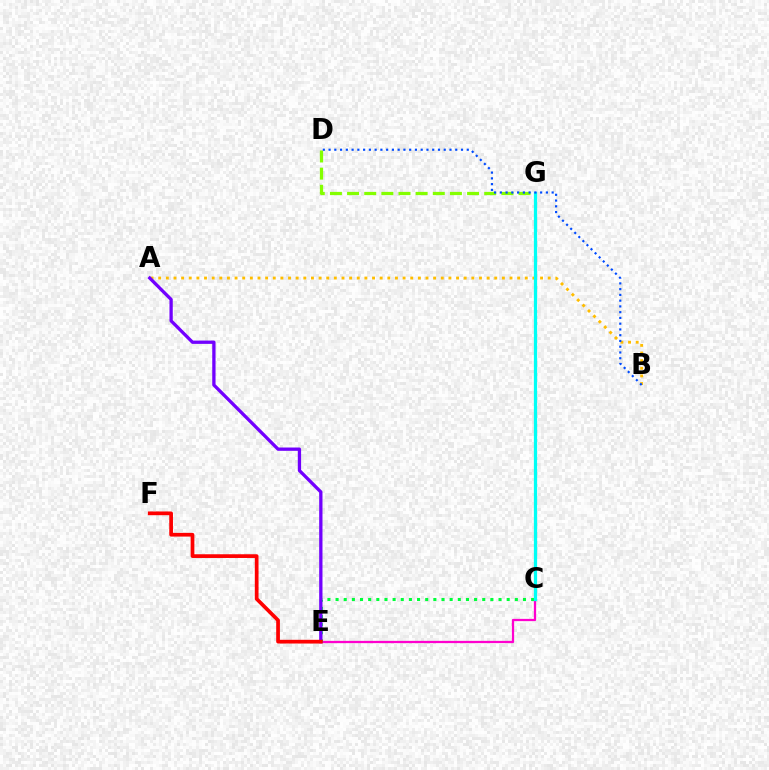{('C', 'E'): [{'color': '#ff00cf', 'line_style': 'solid', 'thickness': 1.63}, {'color': '#00ff39', 'line_style': 'dotted', 'thickness': 2.21}], ('D', 'G'): [{'color': '#84ff00', 'line_style': 'dashed', 'thickness': 2.33}], ('A', 'B'): [{'color': '#ffbd00', 'line_style': 'dotted', 'thickness': 2.08}], ('C', 'G'): [{'color': '#00fff6', 'line_style': 'solid', 'thickness': 2.34}], ('A', 'E'): [{'color': '#7200ff', 'line_style': 'solid', 'thickness': 2.37}], ('B', 'D'): [{'color': '#004bff', 'line_style': 'dotted', 'thickness': 1.56}], ('E', 'F'): [{'color': '#ff0000', 'line_style': 'solid', 'thickness': 2.68}]}